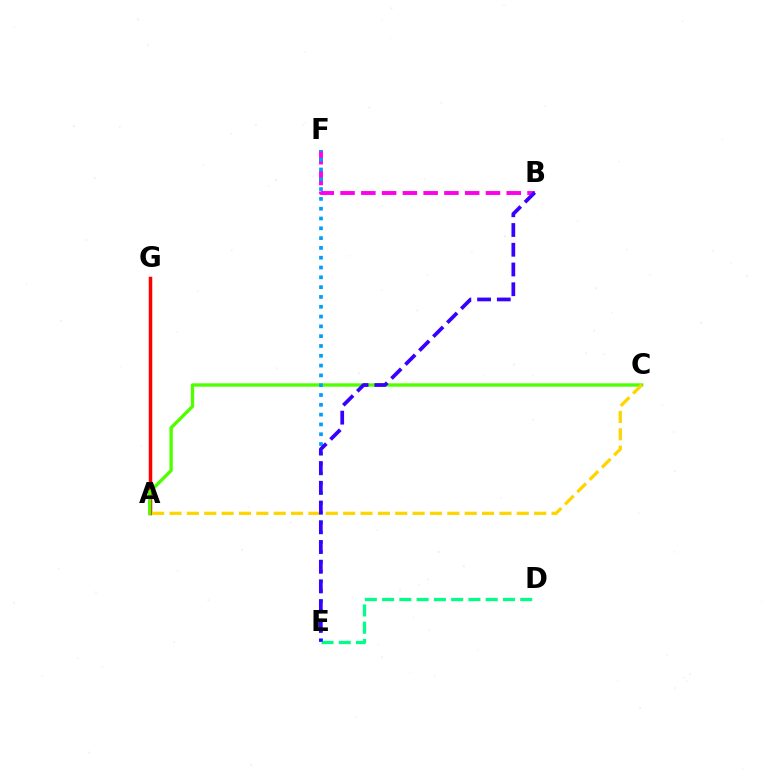{('B', 'F'): [{'color': '#ff00ed', 'line_style': 'dashed', 'thickness': 2.82}], ('A', 'G'): [{'color': '#ff0000', 'line_style': 'solid', 'thickness': 2.52}], ('A', 'C'): [{'color': '#4fff00', 'line_style': 'solid', 'thickness': 2.41}, {'color': '#ffd500', 'line_style': 'dashed', 'thickness': 2.36}], ('E', 'F'): [{'color': '#009eff', 'line_style': 'dotted', 'thickness': 2.66}], ('D', 'E'): [{'color': '#00ff86', 'line_style': 'dashed', 'thickness': 2.35}], ('B', 'E'): [{'color': '#3700ff', 'line_style': 'dashed', 'thickness': 2.68}]}